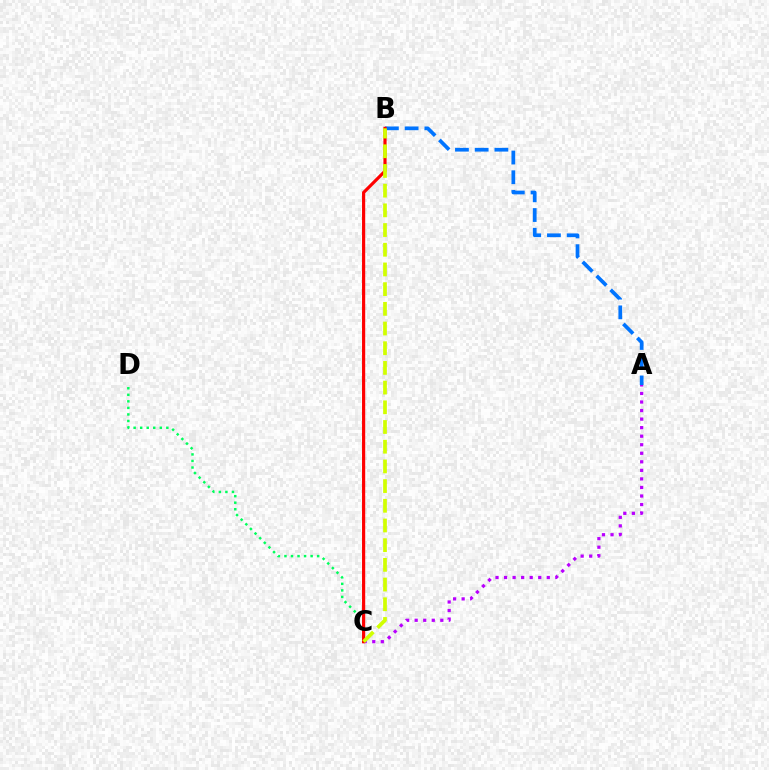{('A', 'C'): [{'color': '#b900ff', 'line_style': 'dotted', 'thickness': 2.32}], ('A', 'B'): [{'color': '#0074ff', 'line_style': 'dashed', 'thickness': 2.68}], ('C', 'D'): [{'color': '#00ff5c', 'line_style': 'dotted', 'thickness': 1.78}], ('B', 'C'): [{'color': '#ff0000', 'line_style': 'solid', 'thickness': 2.29}, {'color': '#d1ff00', 'line_style': 'dashed', 'thickness': 2.68}]}